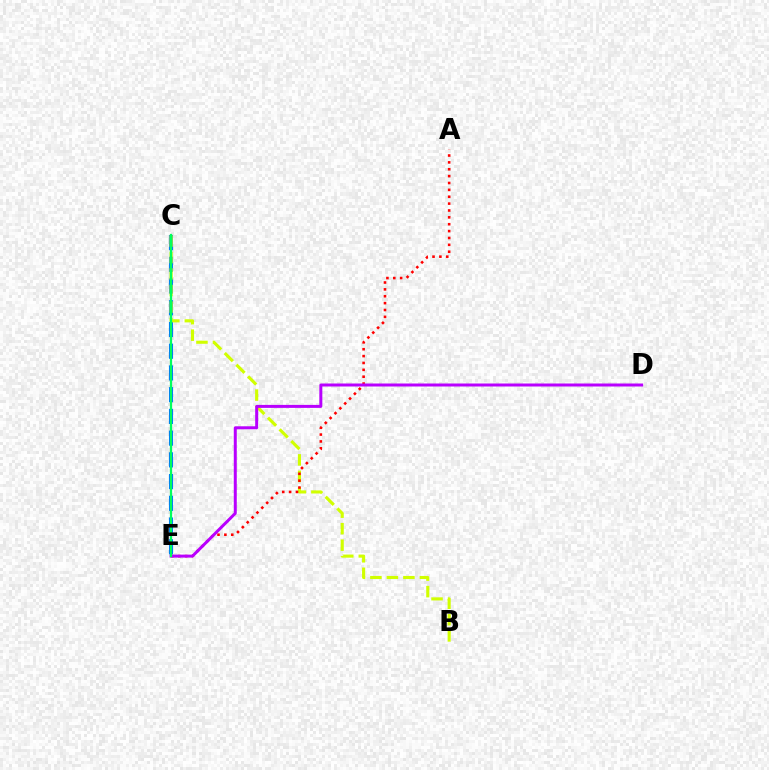{('C', 'E'): [{'color': '#0074ff', 'line_style': 'dashed', 'thickness': 2.95}, {'color': '#00ff5c', 'line_style': 'solid', 'thickness': 1.63}], ('B', 'C'): [{'color': '#d1ff00', 'line_style': 'dashed', 'thickness': 2.24}], ('A', 'E'): [{'color': '#ff0000', 'line_style': 'dotted', 'thickness': 1.87}], ('D', 'E'): [{'color': '#b900ff', 'line_style': 'solid', 'thickness': 2.15}]}